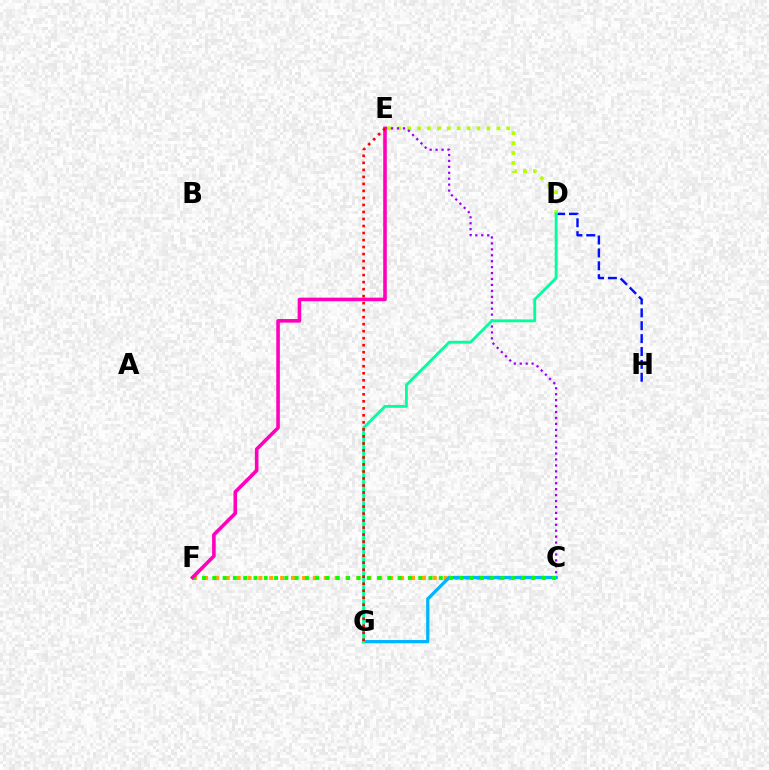{('C', 'F'): [{'color': '#ffa500', 'line_style': 'dotted', 'thickness': 2.96}, {'color': '#08ff00', 'line_style': 'dotted', 'thickness': 2.8}], ('C', 'G'): [{'color': '#00b5ff', 'line_style': 'solid', 'thickness': 2.36}], ('D', 'H'): [{'color': '#0010ff', 'line_style': 'dashed', 'thickness': 1.75}], ('D', 'E'): [{'color': '#b3ff00', 'line_style': 'dotted', 'thickness': 2.69}], ('C', 'E'): [{'color': '#9b00ff', 'line_style': 'dotted', 'thickness': 1.61}], ('D', 'G'): [{'color': '#00ff9d', 'line_style': 'solid', 'thickness': 2.05}], ('E', 'F'): [{'color': '#ff00bd', 'line_style': 'solid', 'thickness': 2.58}], ('E', 'G'): [{'color': '#ff0000', 'line_style': 'dotted', 'thickness': 1.91}]}